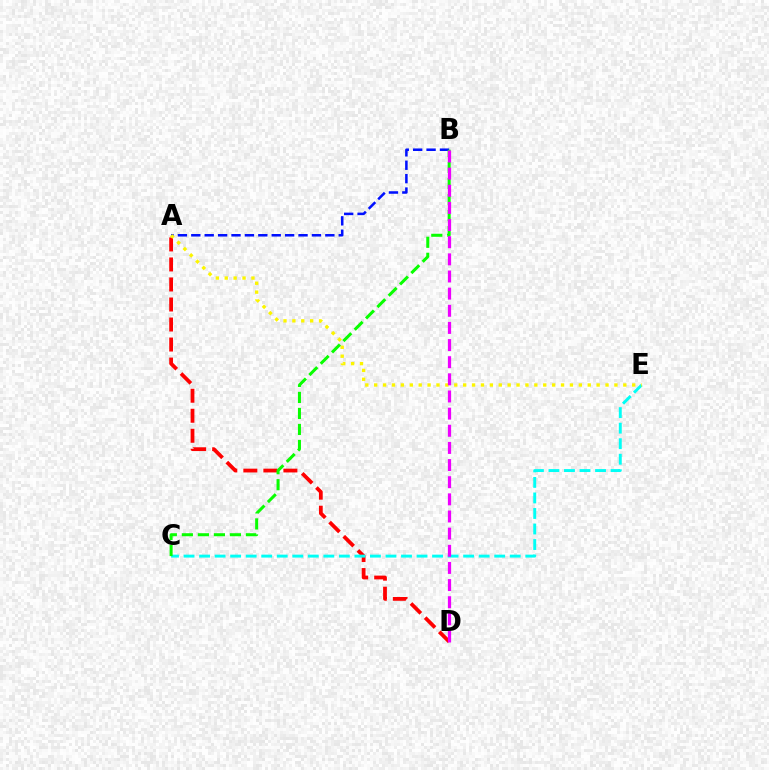{('A', 'D'): [{'color': '#ff0000', 'line_style': 'dashed', 'thickness': 2.72}], ('A', 'B'): [{'color': '#0010ff', 'line_style': 'dashed', 'thickness': 1.82}], ('C', 'E'): [{'color': '#00fff6', 'line_style': 'dashed', 'thickness': 2.11}], ('A', 'E'): [{'color': '#fcf500', 'line_style': 'dotted', 'thickness': 2.42}], ('B', 'C'): [{'color': '#08ff00', 'line_style': 'dashed', 'thickness': 2.18}], ('B', 'D'): [{'color': '#ee00ff', 'line_style': 'dashed', 'thickness': 2.33}]}